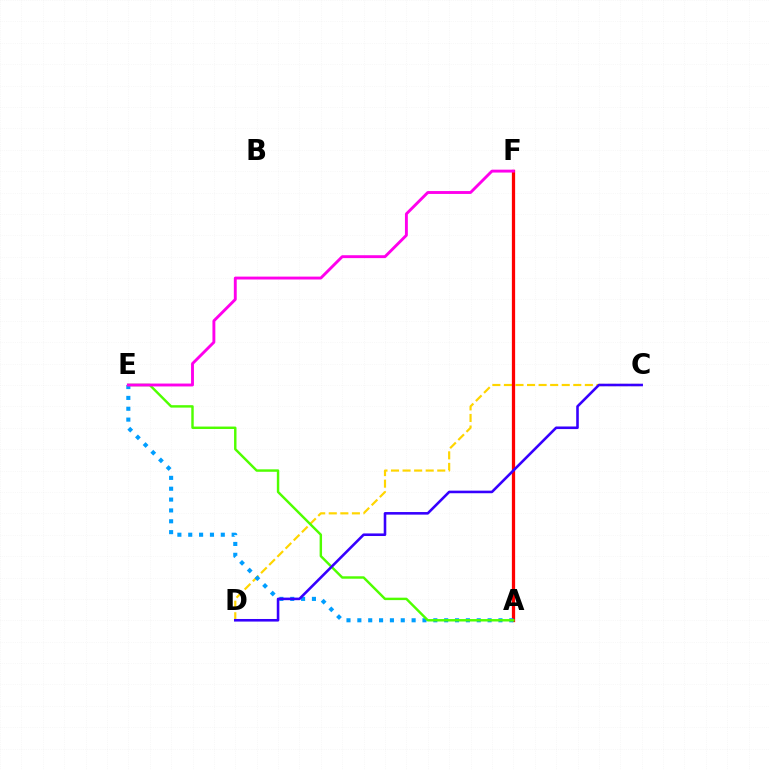{('C', 'D'): [{'color': '#ffd500', 'line_style': 'dashed', 'thickness': 1.57}, {'color': '#3700ff', 'line_style': 'solid', 'thickness': 1.86}], ('A', 'F'): [{'color': '#00ff86', 'line_style': 'solid', 'thickness': 1.96}, {'color': '#ff0000', 'line_style': 'solid', 'thickness': 2.35}], ('A', 'E'): [{'color': '#009eff', 'line_style': 'dotted', 'thickness': 2.95}, {'color': '#4fff00', 'line_style': 'solid', 'thickness': 1.75}], ('E', 'F'): [{'color': '#ff00ed', 'line_style': 'solid', 'thickness': 2.08}]}